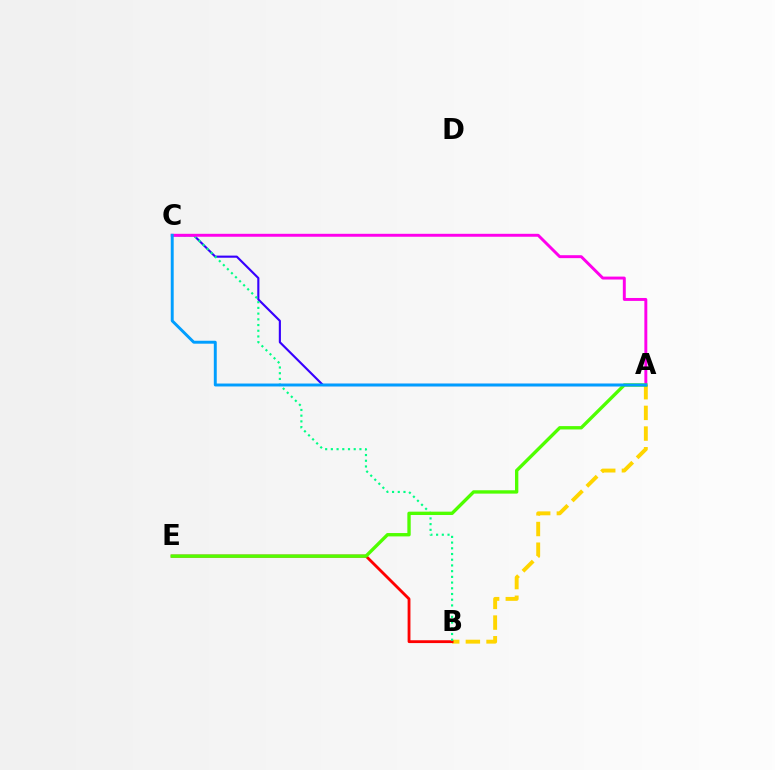{('A', 'B'): [{'color': '#ffd500', 'line_style': 'dashed', 'thickness': 2.81}], ('B', 'E'): [{'color': '#ff0000', 'line_style': 'solid', 'thickness': 2.03}], ('A', 'C'): [{'color': '#3700ff', 'line_style': 'solid', 'thickness': 1.54}, {'color': '#ff00ed', 'line_style': 'solid', 'thickness': 2.11}, {'color': '#009eff', 'line_style': 'solid', 'thickness': 2.11}], ('B', 'C'): [{'color': '#00ff86', 'line_style': 'dotted', 'thickness': 1.55}], ('A', 'E'): [{'color': '#4fff00', 'line_style': 'solid', 'thickness': 2.41}]}